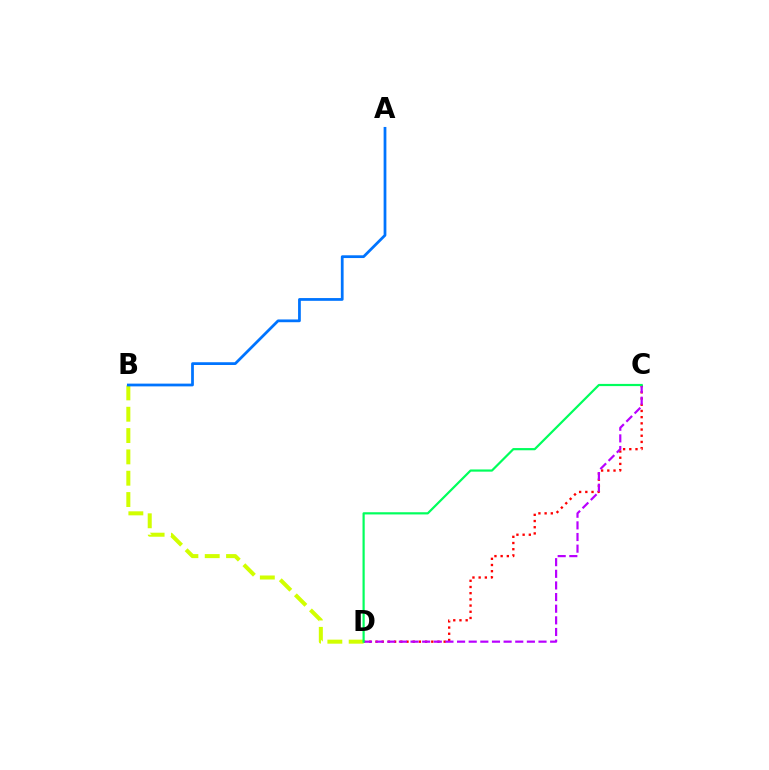{('C', 'D'): [{'color': '#ff0000', 'line_style': 'dotted', 'thickness': 1.68}, {'color': '#b900ff', 'line_style': 'dashed', 'thickness': 1.58}, {'color': '#00ff5c', 'line_style': 'solid', 'thickness': 1.58}], ('B', 'D'): [{'color': '#d1ff00', 'line_style': 'dashed', 'thickness': 2.9}], ('A', 'B'): [{'color': '#0074ff', 'line_style': 'solid', 'thickness': 1.99}]}